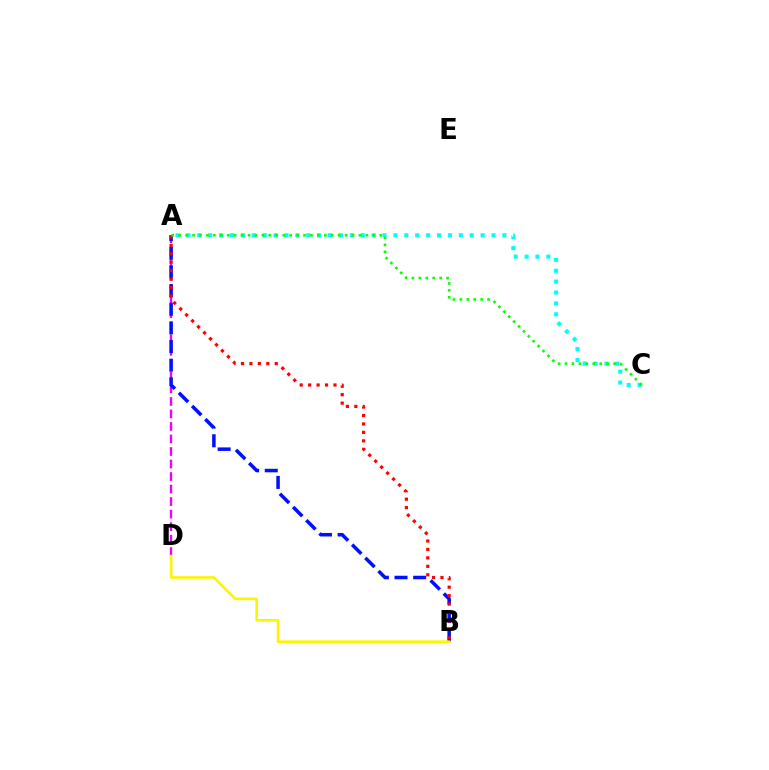{('A', 'D'): [{'color': '#ee00ff', 'line_style': 'dashed', 'thickness': 1.7}], ('A', 'B'): [{'color': '#0010ff', 'line_style': 'dashed', 'thickness': 2.53}, {'color': '#ff0000', 'line_style': 'dotted', 'thickness': 2.3}], ('A', 'C'): [{'color': '#00fff6', 'line_style': 'dotted', 'thickness': 2.96}, {'color': '#08ff00', 'line_style': 'dotted', 'thickness': 1.88}], ('B', 'D'): [{'color': '#fcf500', 'line_style': 'solid', 'thickness': 1.87}]}